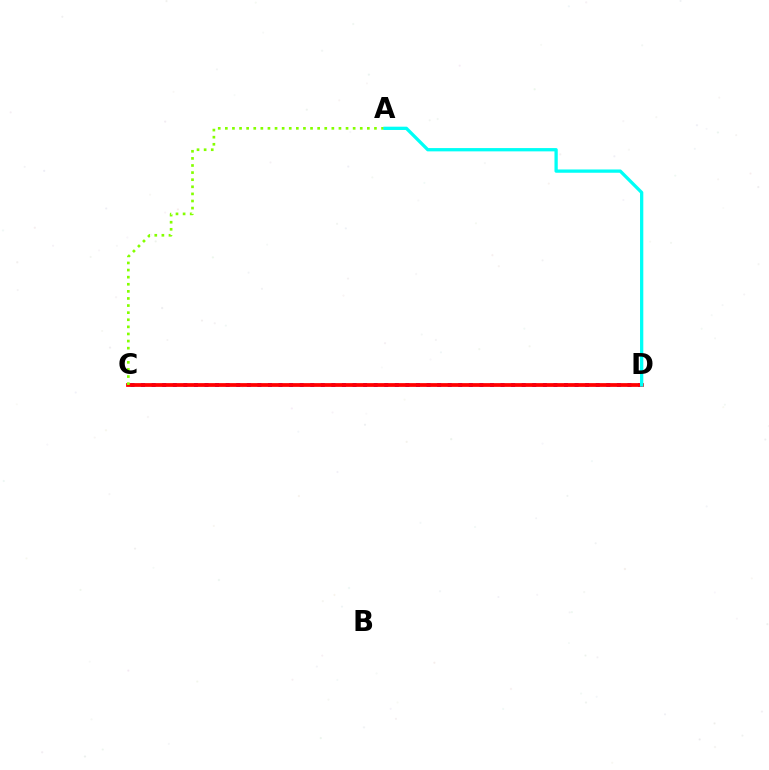{('C', 'D'): [{'color': '#7200ff', 'line_style': 'dotted', 'thickness': 2.87}, {'color': '#ff0000', 'line_style': 'solid', 'thickness': 2.71}], ('A', 'C'): [{'color': '#84ff00', 'line_style': 'dotted', 'thickness': 1.93}], ('A', 'D'): [{'color': '#00fff6', 'line_style': 'solid', 'thickness': 2.37}]}